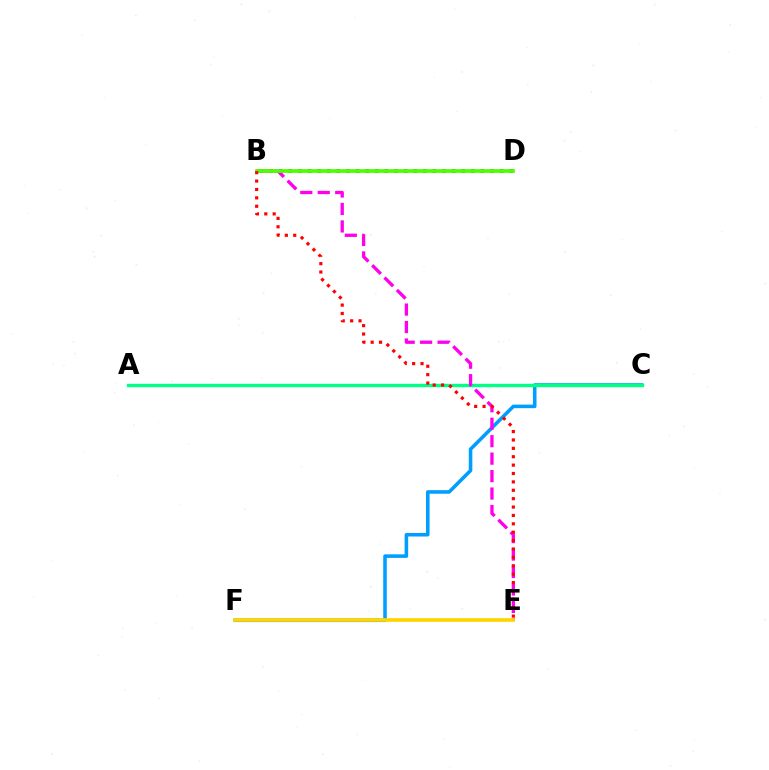{('C', 'F'): [{'color': '#009eff', 'line_style': 'solid', 'thickness': 2.56}], ('B', 'D'): [{'color': '#3700ff', 'line_style': 'dotted', 'thickness': 2.61}, {'color': '#4fff00', 'line_style': 'solid', 'thickness': 2.68}], ('A', 'C'): [{'color': '#00ff86', 'line_style': 'solid', 'thickness': 2.43}], ('B', 'E'): [{'color': '#ff00ed', 'line_style': 'dashed', 'thickness': 2.37}, {'color': '#ff0000', 'line_style': 'dotted', 'thickness': 2.28}], ('E', 'F'): [{'color': '#ffd500', 'line_style': 'solid', 'thickness': 2.64}]}